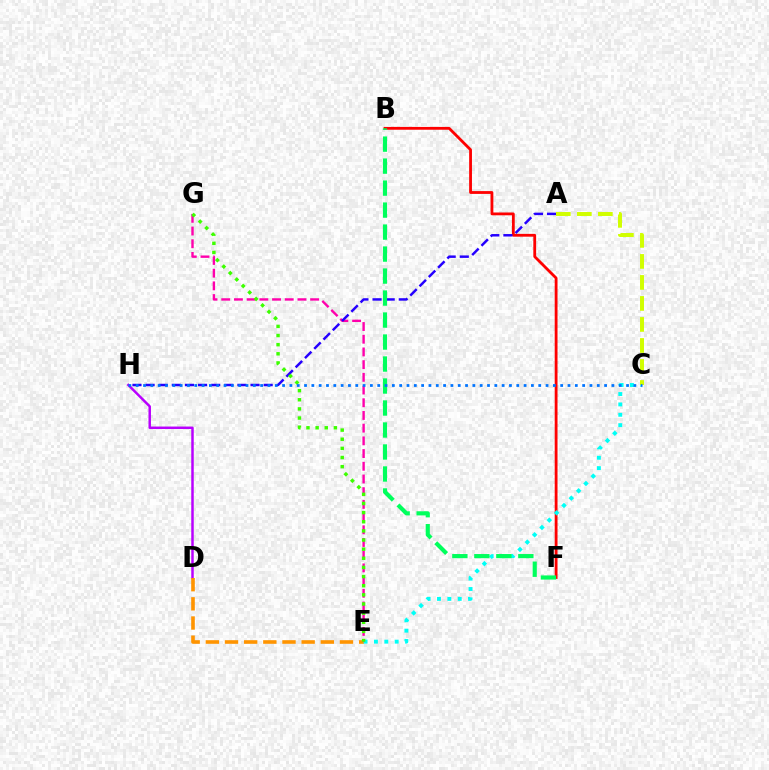{('D', 'H'): [{'color': '#b900ff', 'line_style': 'solid', 'thickness': 1.78}], ('B', 'F'): [{'color': '#ff0000', 'line_style': 'solid', 'thickness': 2.02}, {'color': '#00ff5c', 'line_style': 'dashed', 'thickness': 2.99}], ('D', 'E'): [{'color': '#ff9400', 'line_style': 'dashed', 'thickness': 2.6}], ('C', 'E'): [{'color': '#00fff6', 'line_style': 'dotted', 'thickness': 2.82}], ('E', 'G'): [{'color': '#ff00ac', 'line_style': 'dashed', 'thickness': 1.73}, {'color': '#3dff00', 'line_style': 'dotted', 'thickness': 2.48}], ('A', 'H'): [{'color': '#2500ff', 'line_style': 'dashed', 'thickness': 1.78}], ('A', 'C'): [{'color': '#d1ff00', 'line_style': 'dashed', 'thickness': 2.85}], ('C', 'H'): [{'color': '#0074ff', 'line_style': 'dotted', 'thickness': 1.99}]}